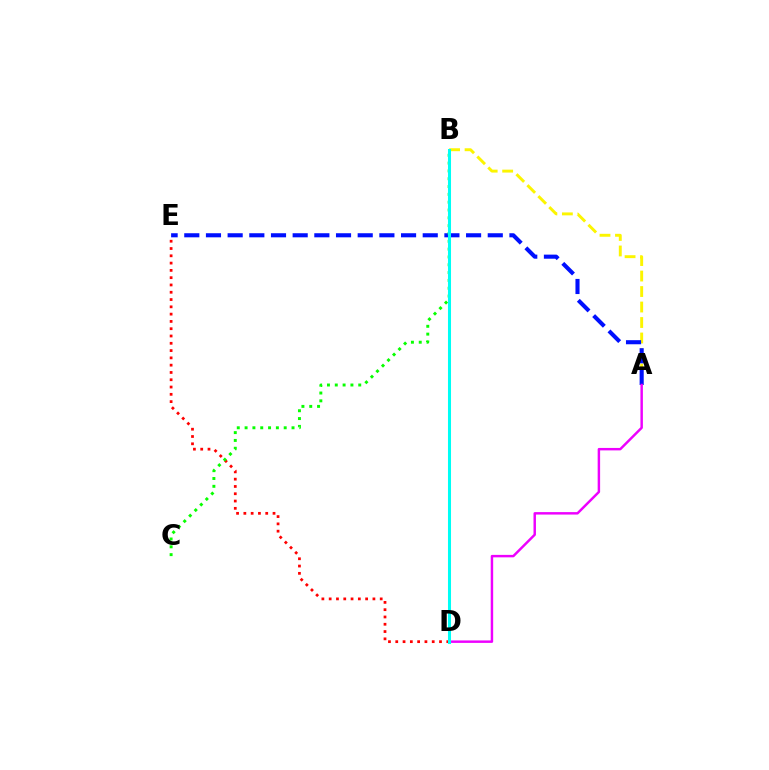{('A', 'B'): [{'color': '#fcf500', 'line_style': 'dashed', 'thickness': 2.1}], ('A', 'E'): [{'color': '#0010ff', 'line_style': 'dashed', 'thickness': 2.94}], ('A', 'D'): [{'color': '#ee00ff', 'line_style': 'solid', 'thickness': 1.77}], ('D', 'E'): [{'color': '#ff0000', 'line_style': 'dotted', 'thickness': 1.98}], ('B', 'C'): [{'color': '#08ff00', 'line_style': 'dotted', 'thickness': 2.13}], ('B', 'D'): [{'color': '#00fff6', 'line_style': 'solid', 'thickness': 2.19}]}